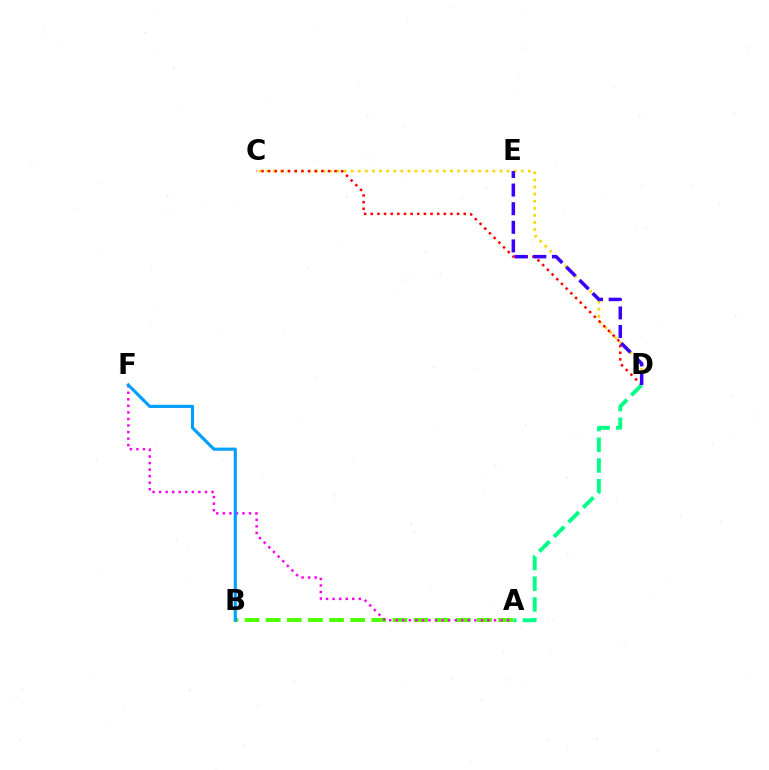{('A', 'B'): [{'color': '#4fff00', 'line_style': 'dashed', 'thickness': 2.87}], ('C', 'D'): [{'color': '#ffd500', 'line_style': 'dotted', 'thickness': 1.93}, {'color': '#ff0000', 'line_style': 'dotted', 'thickness': 1.8}], ('A', 'F'): [{'color': '#ff00ed', 'line_style': 'dotted', 'thickness': 1.78}], ('A', 'D'): [{'color': '#00ff86', 'line_style': 'dashed', 'thickness': 2.81}], ('D', 'E'): [{'color': '#3700ff', 'line_style': 'dashed', 'thickness': 2.53}], ('B', 'F'): [{'color': '#009eff', 'line_style': 'solid', 'thickness': 2.25}]}